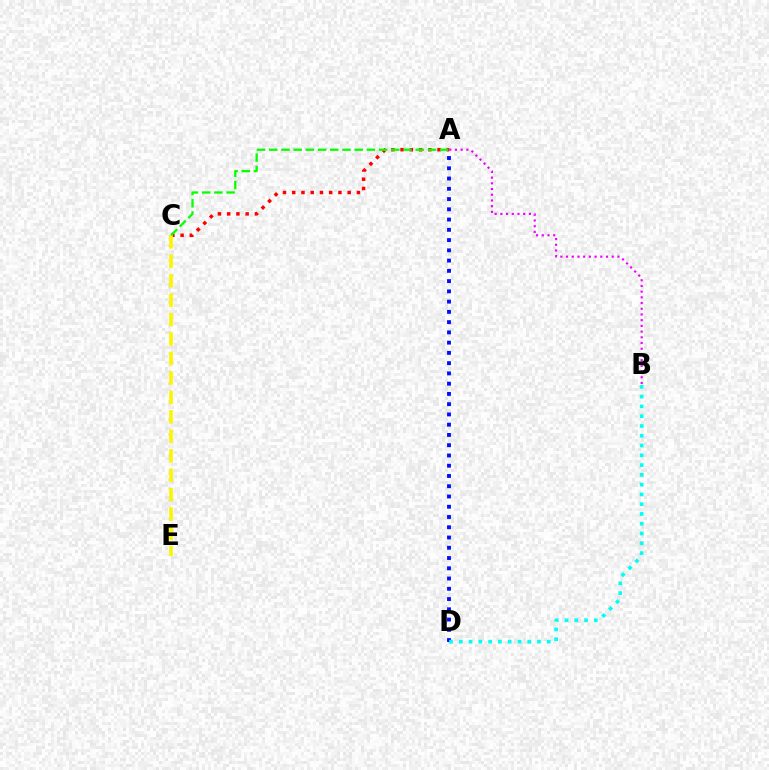{('A', 'C'): [{'color': '#ff0000', 'line_style': 'dotted', 'thickness': 2.51}, {'color': '#08ff00', 'line_style': 'dashed', 'thickness': 1.66}], ('A', 'B'): [{'color': '#ee00ff', 'line_style': 'dotted', 'thickness': 1.55}], ('C', 'E'): [{'color': '#fcf500', 'line_style': 'dashed', 'thickness': 2.64}], ('A', 'D'): [{'color': '#0010ff', 'line_style': 'dotted', 'thickness': 2.79}], ('B', 'D'): [{'color': '#00fff6', 'line_style': 'dotted', 'thickness': 2.66}]}